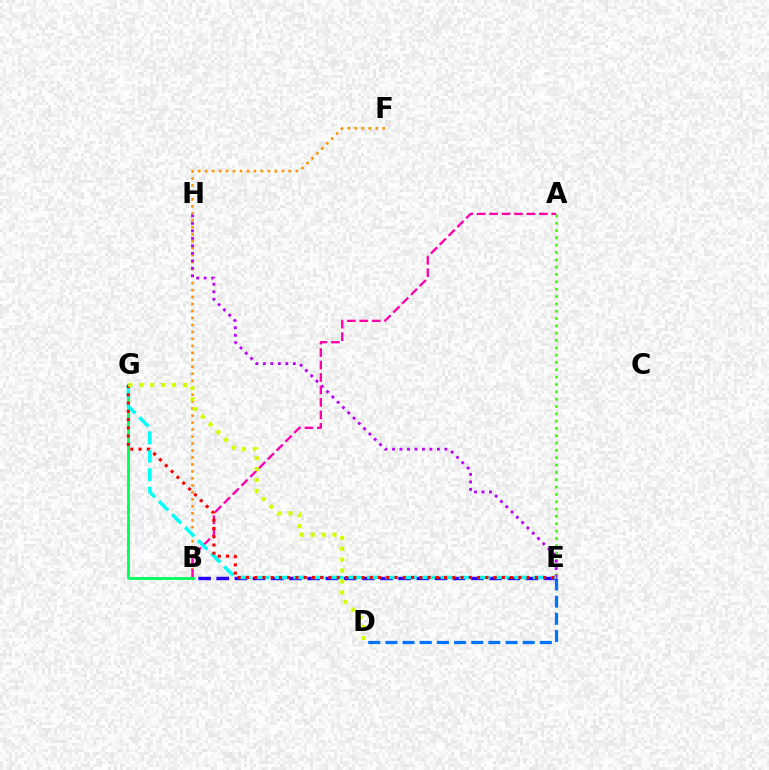{('B', 'F'): [{'color': '#ff9400', 'line_style': 'dotted', 'thickness': 1.9}], ('A', 'E'): [{'color': '#3dff00', 'line_style': 'dotted', 'thickness': 1.99}], ('E', 'H'): [{'color': '#b900ff', 'line_style': 'dotted', 'thickness': 2.03}], ('D', 'E'): [{'color': '#0074ff', 'line_style': 'dashed', 'thickness': 2.33}], ('A', 'B'): [{'color': '#ff00ac', 'line_style': 'dashed', 'thickness': 1.69}], ('B', 'G'): [{'color': '#00ff5c', 'line_style': 'solid', 'thickness': 2.04}], ('B', 'E'): [{'color': '#2500ff', 'line_style': 'dashed', 'thickness': 2.47}], ('E', 'G'): [{'color': '#00fff6', 'line_style': 'dashed', 'thickness': 2.5}, {'color': '#ff0000', 'line_style': 'dotted', 'thickness': 2.24}], ('D', 'G'): [{'color': '#d1ff00', 'line_style': 'dotted', 'thickness': 2.96}]}